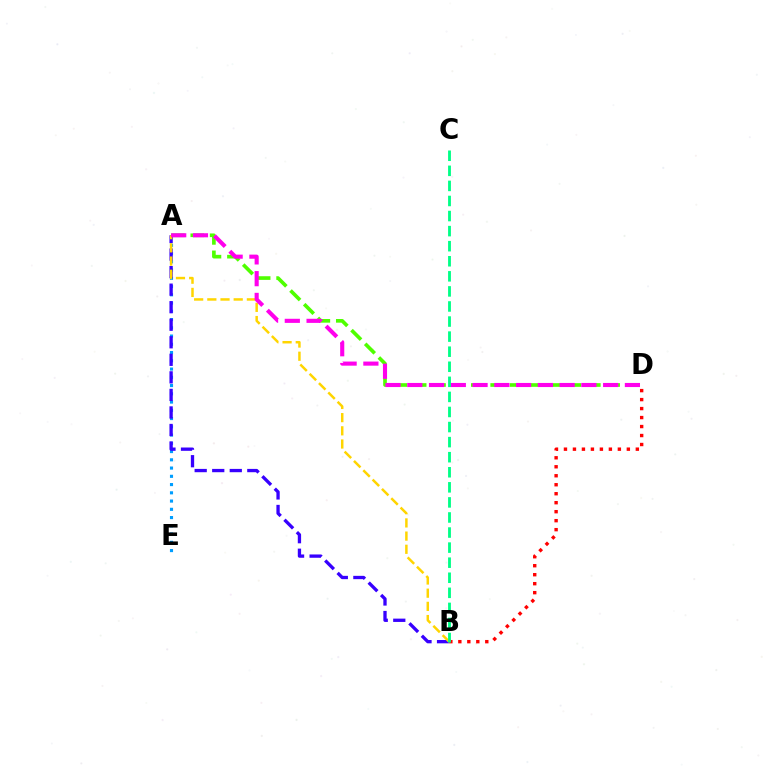{('A', 'E'): [{'color': '#009eff', 'line_style': 'dotted', 'thickness': 2.24}], ('A', 'D'): [{'color': '#4fff00', 'line_style': 'dashed', 'thickness': 2.63}, {'color': '#ff00ed', 'line_style': 'dashed', 'thickness': 2.96}], ('A', 'B'): [{'color': '#3700ff', 'line_style': 'dashed', 'thickness': 2.38}, {'color': '#ffd500', 'line_style': 'dashed', 'thickness': 1.79}], ('B', 'D'): [{'color': '#ff0000', 'line_style': 'dotted', 'thickness': 2.44}], ('B', 'C'): [{'color': '#00ff86', 'line_style': 'dashed', 'thickness': 2.05}]}